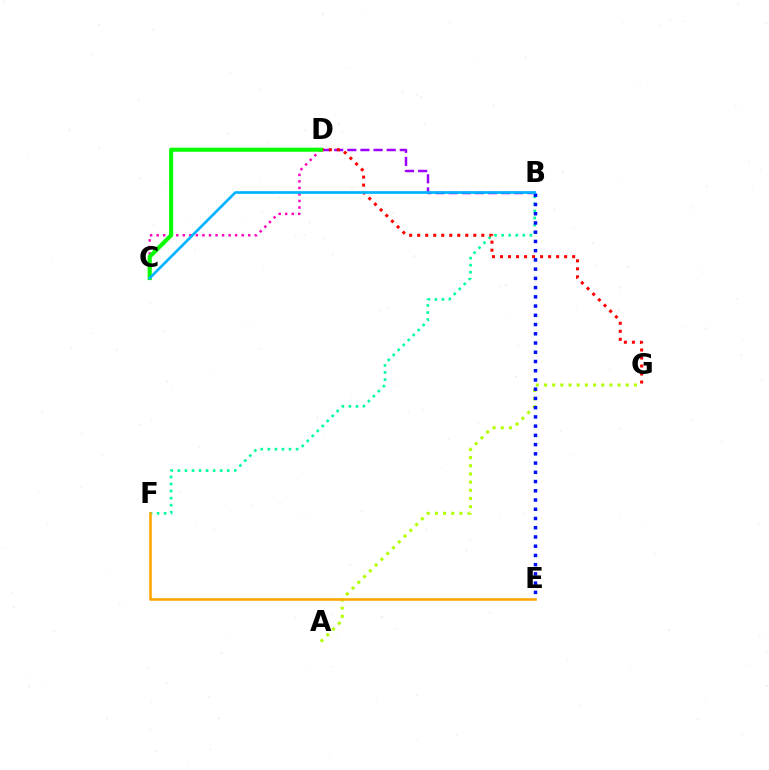{('B', 'D'): [{'color': '#9b00ff', 'line_style': 'dashed', 'thickness': 1.78}], ('B', 'F'): [{'color': '#00ff9d', 'line_style': 'dotted', 'thickness': 1.92}], ('D', 'G'): [{'color': '#ff0000', 'line_style': 'dotted', 'thickness': 2.18}], ('A', 'G'): [{'color': '#b3ff00', 'line_style': 'dotted', 'thickness': 2.22}], ('B', 'E'): [{'color': '#0010ff', 'line_style': 'dotted', 'thickness': 2.51}], ('C', 'D'): [{'color': '#ff00bd', 'line_style': 'dotted', 'thickness': 1.78}, {'color': '#08ff00', 'line_style': 'solid', 'thickness': 2.94}], ('B', 'C'): [{'color': '#00b5ff', 'line_style': 'solid', 'thickness': 1.94}], ('E', 'F'): [{'color': '#ffa500', 'line_style': 'solid', 'thickness': 1.85}]}